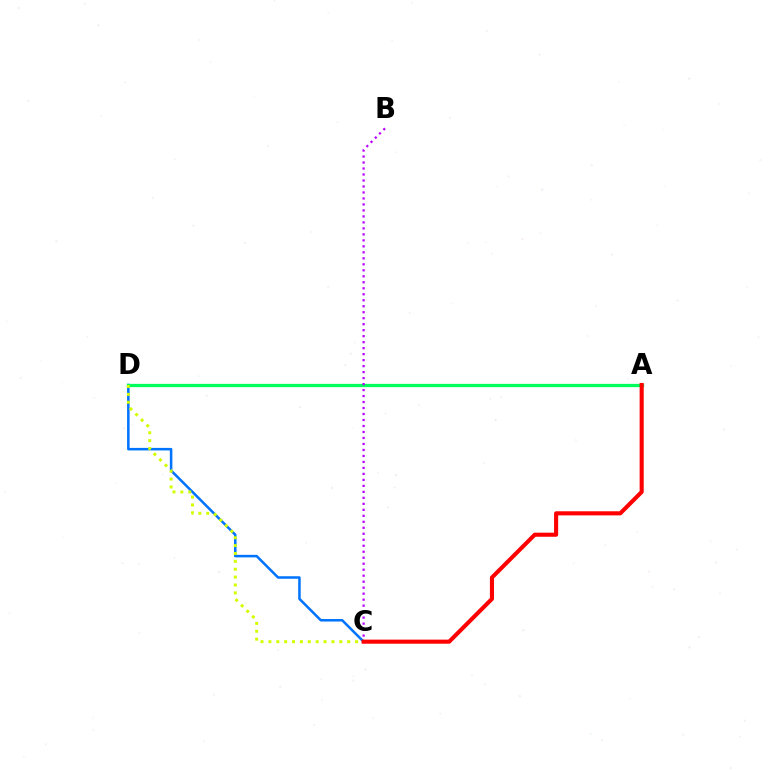{('C', 'D'): [{'color': '#0074ff', 'line_style': 'solid', 'thickness': 1.82}, {'color': '#d1ff00', 'line_style': 'dotted', 'thickness': 2.14}], ('A', 'D'): [{'color': '#00ff5c', 'line_style': 'solid', 'thickness': 2.35}], ('B', 'C'): [{'color': '#b900ff', 'line_style': 'dotted', 'thickness': 1.63}], ('A', 'C'): [{'color': '#ff0000', 'line_style': 'solid', 'thickness': 2.94}]}